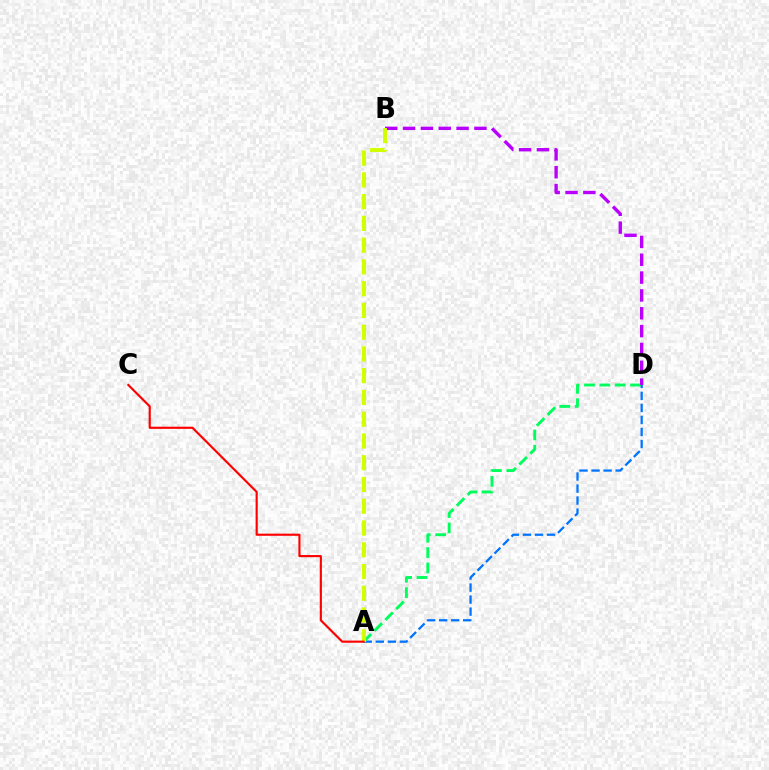{('A', 'D'): [{'color': '#0074ff', 'line_style': 'dashed', 'thickness': 1.63}, {'color': '#00ff5c', 'line_style': 'dashed', 'thickness': 2.09}], ('B', 'D'): [{'color': '#b900ff', 'line_style': 'dashed', 'thickness': 2.42}], ('A', 'B'): [{'color': '#d1ff00', 'line_style': 'dashed', 'thickness': 2.96}], ('A', 'C'): [{'color': '#ff0000', 'line_style': 'solid', 'thickness': 1.55}]}